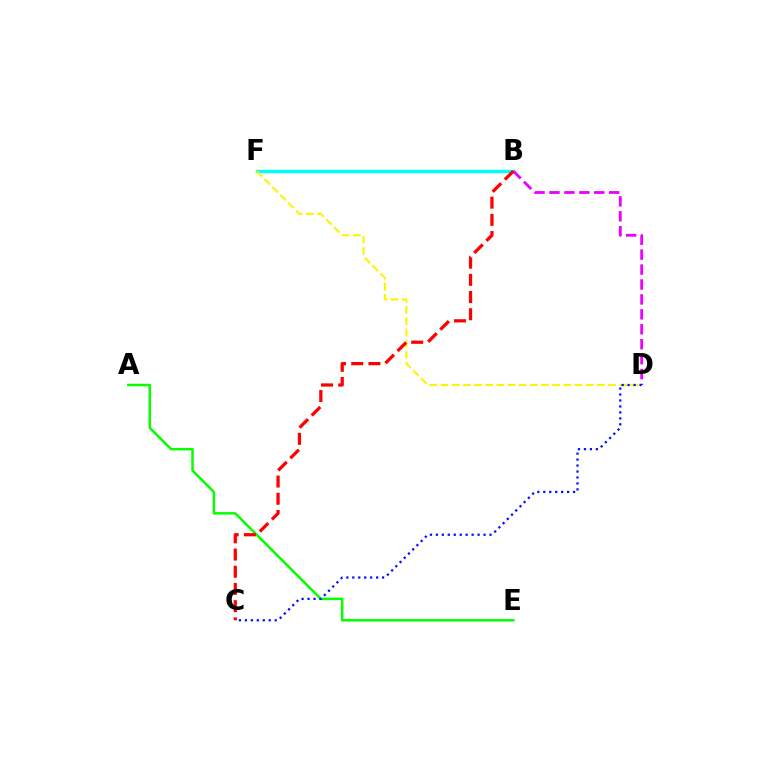{('B', 'F'): [{'color': '#00fff6', 'line_style': 'solid', 'thickness': 2.5}], ('D', 'F'): [{'color': '#fcf500', 'line_style': 'dashed', 'thickness': 1.52}], ('B', 'D'): [{'color': '#ee00ff', 'line_style': 'dashed', 'thickness': 2.03}], ('A', 'E'): [{'color': '#08ff00', 'line_style': 'solid', 'thickness': 1.8}], ('B', 'C'): [{'color': '#ff0000', 'line_style': 'dashed', 'thickness': 2.34}], ('C', 'D'): [{'color': '#0010ff', 'line_style': 'dotted', 'thickness': 1.62}]}